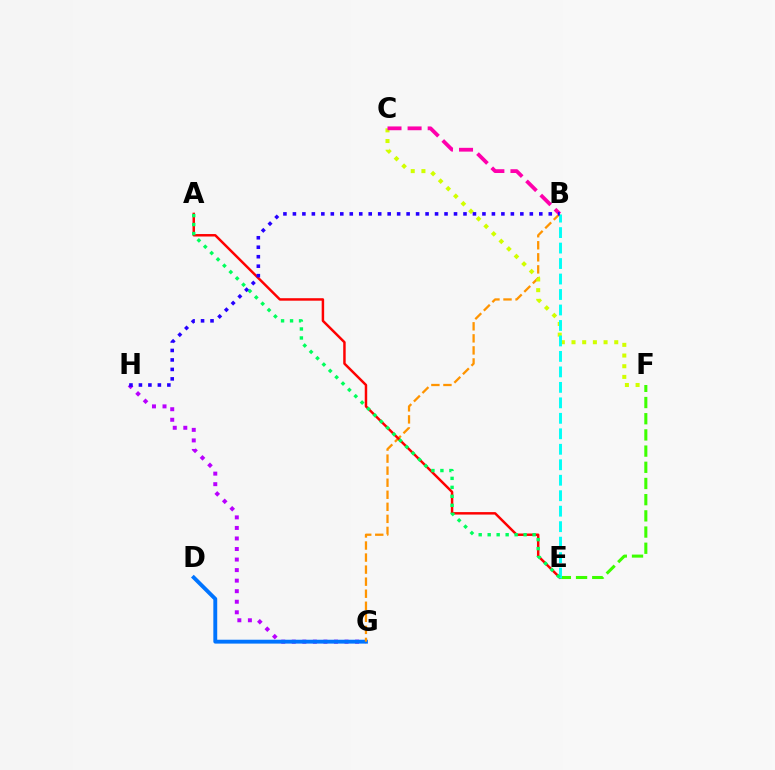{('G', 'H'): [{'color': '#b900ff', 'line_style': 'dotted', 'thickness': 2.86}], ('D', 'G'): [{'color': '#0074ff', 'line_style': 'solid', 'thickness': 2.79}], ('B', 'G'): [{'color': '#ff9400', 'line_style': 'dashed', 'thickness': 1.64}], ('E', 'F'): [{'color': '#3dff00', 'line_style': 'dashed', 'thickness': 2.2}], ('A', 'E'): [{'color': '#ff0000', 'line_style': 'solid', 'thickness': 1.78}, {'color': '#00ff5c', 'line_style': 'dotted', 'thickness': 2.44}], ('C', 'F'): [{'color': '#d1ff00', 'line_style': 'dotted', 'thickness': 2.9}], ('B', 'E'): [{'color': '#00fff6', 'line_style': 'dashed', 'thickness': 2.1}], ('B', 'C'): [{'color': '#ff00ac', 'line_style': 'dashed', 'thickness': 2.73}], ('B', 'H'): [{'color': '#2500ff', 'line_style': 'dotted', 'thickness': 2.57}]}